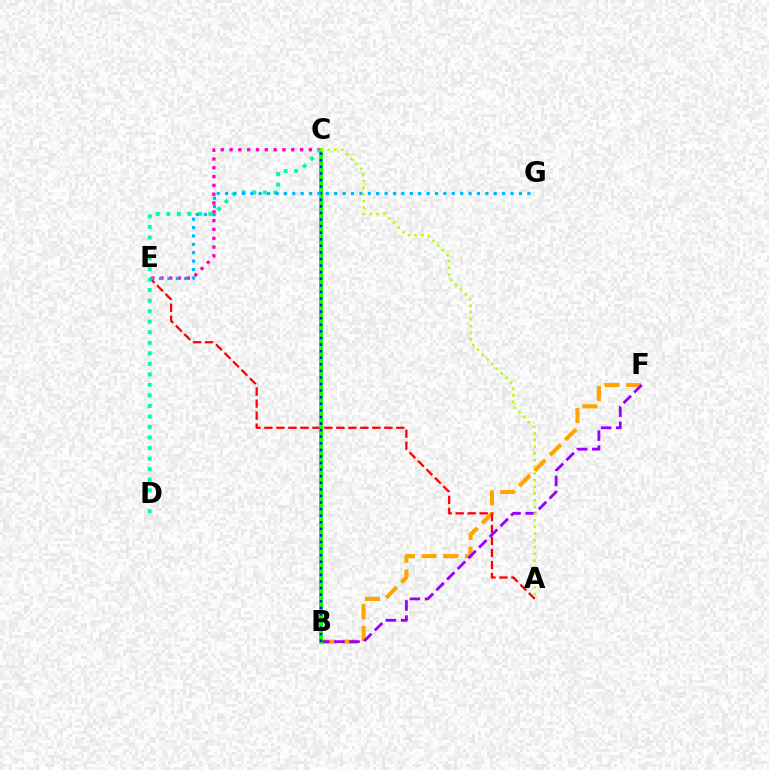{('B', 'F'): [{'color': '#ffa500', 'line_style': 'dashed', 'thickness': 2.95}, {'color': '#9b00ff', 'line_style': 'dashed', 'thickness': 2.05}], ('A', 'E'): [{'color': '#ff0000', 'line_style': 'dashed', 'thickness': 1.63}], ('C', 'E'): [{'color': '#ff00bd', 'line_style': 'dotted', 'thickness': 2.39}], ('C', 'D'): [{'color': '#00ff9d', 'line_style': 'dotted', 'thickness': 2.86}], ('B', 'C'): [{'color': '#08ff00', 'line_style': 'solid', 'thickness': 2.76}, {'color': '#0010ff', 'line_style': 'dotted', 'thickness': 1.79}], ('E', 'G'): [{'color': '#00b5ff', 'line_style': 'dotted', 'thickness': 2.28}], ('A', 'C'): [{'color': '#b3ff00', 'line_style': 'dotted', 'thickness': 1.82}]}